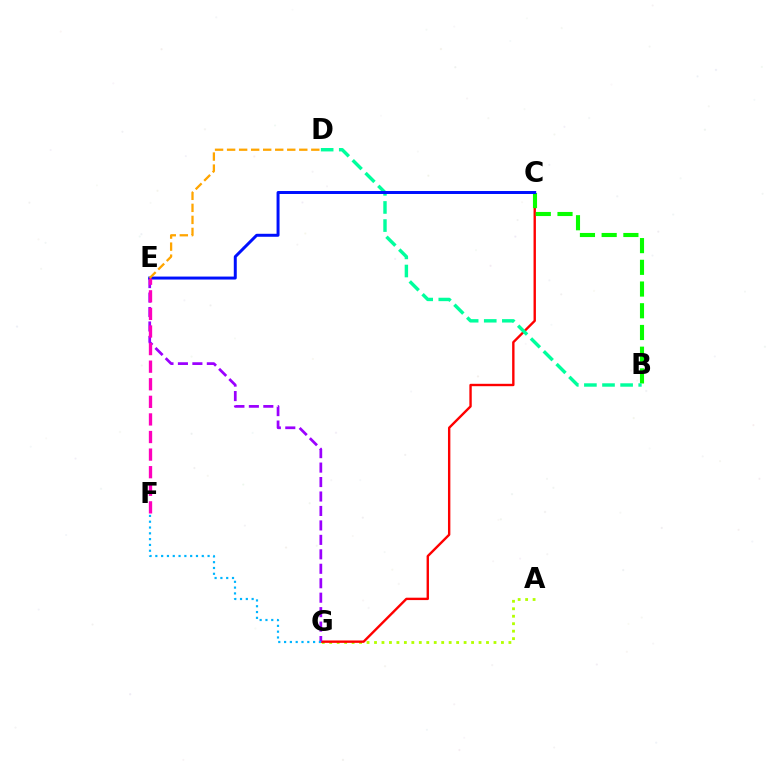{('A', 'G'): [{'color': '#b3ff00', 'line_style': 'dotted', 'thickness': 2.03}], ('C', 'G'): [{'color': '#ff0000', 'line_style': 'solid', 'thickness': 1.72}], ('B', 'C'): [{'color': '#08ff00', 'line_style': 'dashed', 'thickness': 2.95}], ('B', 'D'): [{'color': '#00ff9d', 'line_style': 'dashed', 'thickness': 2.46}], ('E', 'G'): [{'color': '#9b00ff', 'line_style': 'dashed', 'thickness': 1.96}], ('C', 'E'): [{'color': '#0010ff', 'line_style': 'solid', 'thickness': 2.14}], ('F', 'G'): [{'color': '#00b5ff', 'line_style': 'dotted', 'thickness': 1.58}], ('E', 'F'): [{'color': '#ff00bd', 'line_style': 'dashed', 'thickness': 2.39}], ('D', 'E'): [{'color': '#ffa500', 'line_style': 'dashed', 'thickness': 1.63}]}